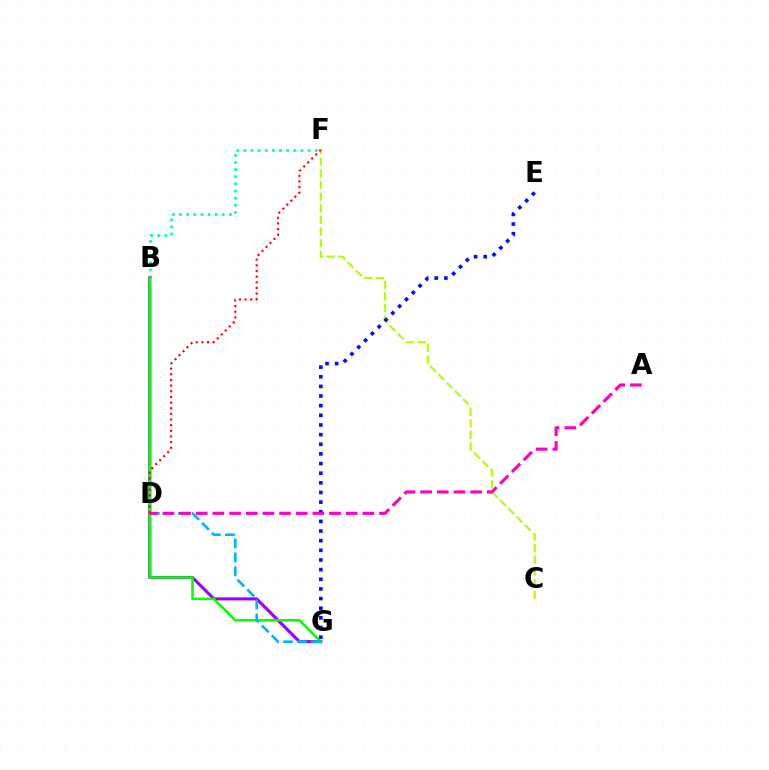{('B', 'F'): [{'color': '#00ff9d', 'line_style': 'dotted', 'thickness': 1.94}], ('B', 'D'): [{'color': '#ffa500', 'line_style': 'solid', 'thickness': 1.73}], ('B', 'G'): [{'color': '#9b00ff', 'line_style': 'solid', 'thickness': 2.22}, {'color': '#08ff00', 'line_style': 'solid', 'thickness': 1.83}], ('C', 'F'): [{'color': '#b3ff00', 'line_style': 'dashed', 'thickness': 1.58}], ('D', 'G'): [{'color': '#00b5ff', 'line_style': 'dashed', 'thickness': 1.9}], ('E', 'G'): [{'color': '#0010ff', 'line_style': 'dotted', 'thickness': 2.62}], ('A', 'D'): [{'color': '#ff00bd', 'line_style': 'dashed', 'thickness': 2.26}], ('D', 'F'): [{'color': '#ff0000', 'line_style': 'dotted', 'thickness': 1.53}]}